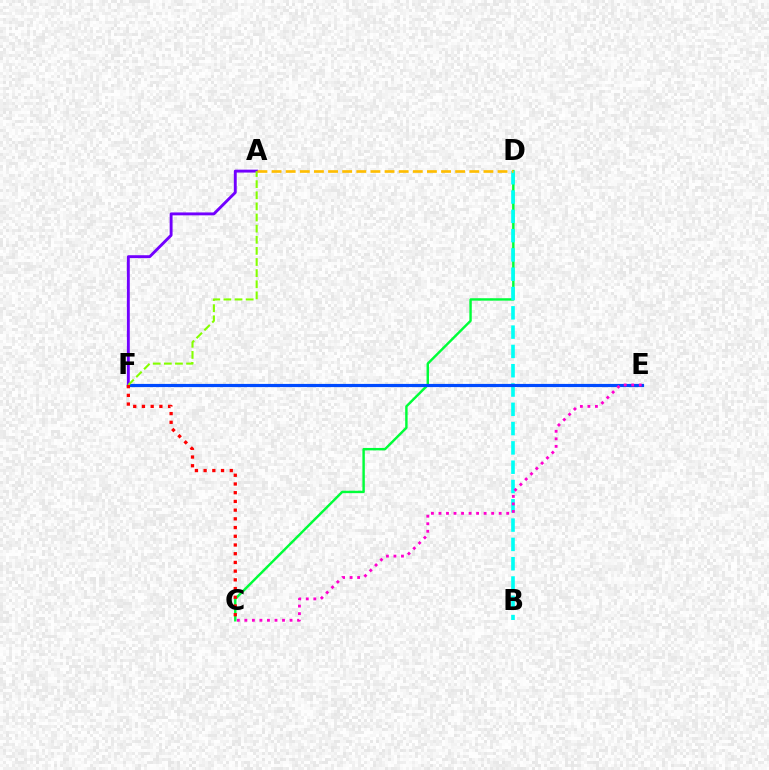{('C', 'D'): [{'color': '#00ff39', 'line_style': 'solid', 'thickness': 1.75}], ('B', 'D'): [{'color': '#00fff6', 'line_style': 'dashed', 'thickness': 2.62}], ('E', 'F'): [{'color': '#004bff', 'line_style': 'solid', 'thickness': 2.28}], ('A', 'F'): [{'color': '#7200ff', 'line_style': 'solid', 'thickness': 2.09}, {'color': '#84ff00', 'line_style': 'dashed', 'thickness': 1.51}], ('A', 'D'): [{'color': '#ffbd00', 'line_style': 'dashed', 'thickness': 1.92}], ('C', 'F'): [{'color': '#ff0000', 'line_style': 'dotted', 'thickness': 2.37}], ('C', 'E'): [{'color': '#ff00cf', 'line_style': 'dotted', 'thickness': 2.05}]}